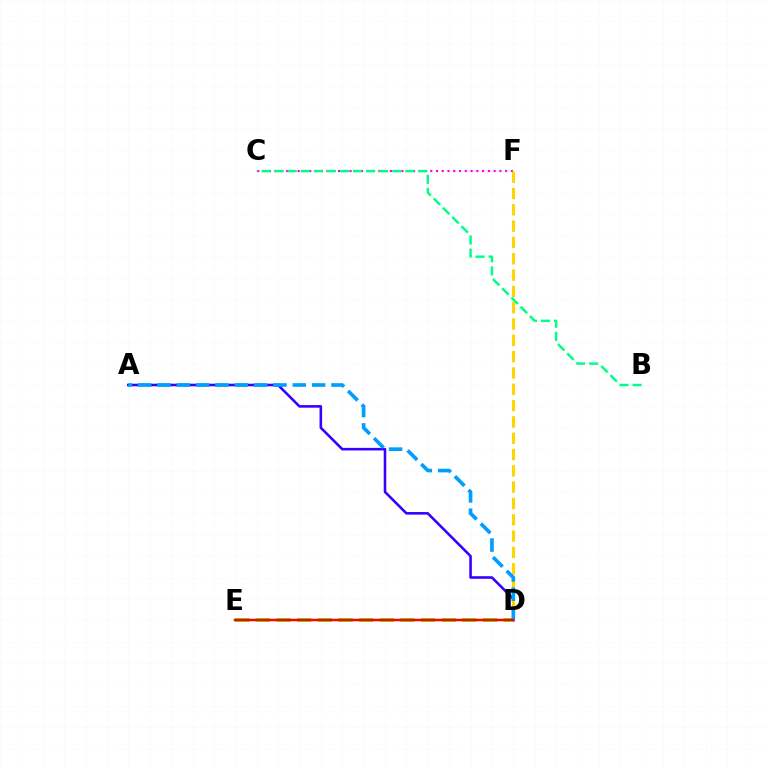{('A', 'D'): [{'color': '#3700ff', 'line_style': 'solid', 'thickness': 1.86}, {'color': '#009eff', 'line_style': 'dashed', 'thickness': 2.63}], ('D', 'E'): [{'color': '#4fff00', 'line_style': 'dashed', 'thickness': 2.81}, {'color': '#ff0000', 'line_style': 'solid', 'thickness': 1.78}], ('C', 'F'): [{'color': '#ff00ed', 'line_style': 'dotted', 'thickness': 1.57}], ('D', 'F'): [{'color': '#ffd500', 'line_style': 'dashed', 'thickness': 2.22}], ('B', 'C'): [{'color': '#00ff86', 'line_style': 'dashed', 'thickness': 1.78}]}